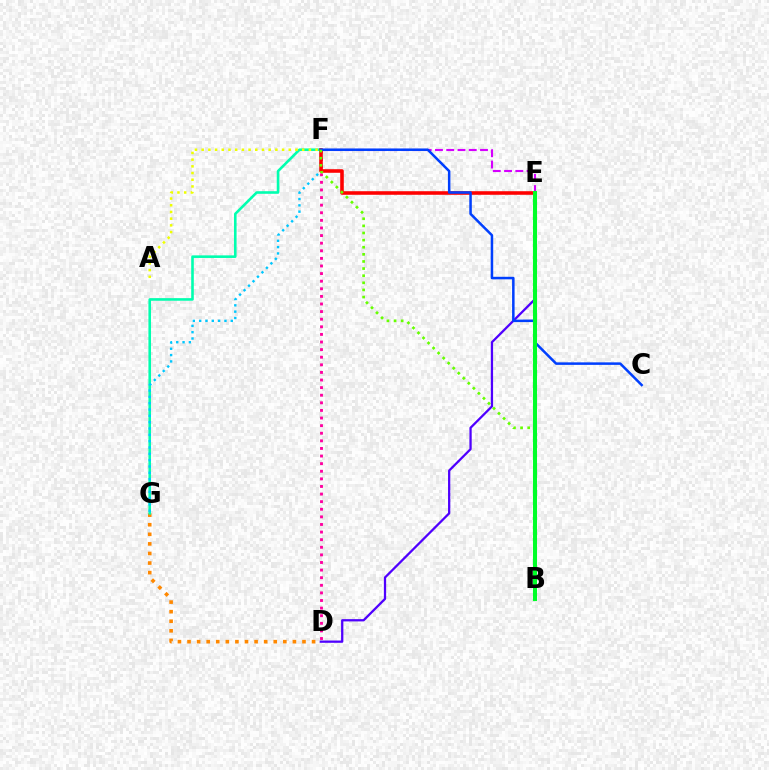{('D', 'G'): [{'color': '#ff8800', 'line_style': 'dotted', 'thickness': 2.6}], ('F', 'G'): [{'color': '#00ffaf', 'line_style': 'solid', 'thickness': 1.87}, {'color': '#00c7ff', 'line_style': 'dotted', 'thickness': 1.72}], ('E', 'F'): [{'color': '#d600ff', 'line_style': 'dashed', 'thickness': 1.53}, {'color': '#ff0000', 'line_style': 'solid', 'thickness': 2.57}], ('D', 'F'): [{'color': '#ff00a0', 'line_style': 'dotted', 'thickness': 2.07}], ('D', 'E'): [{'color': '#4f00ff', 'line_style': 'solid', 'thickness': 1.63}], ('A', 'F'): [{'color': '#eeff00', 'line_style': 'dotted', 'thickness': 1.82}], ('C', 'F'): [{'color': '#003fff', 'line_style': 'solid', 'thickness': 1.81}], ('B', 'F'): [{'color': '#66ff00', 'line_style': 'dotted', 'thickness': 1.93}], ('B', 'E'): [{'color': '#00ff27', 'line_style': 'solid', 'thickness': 2.93}]}